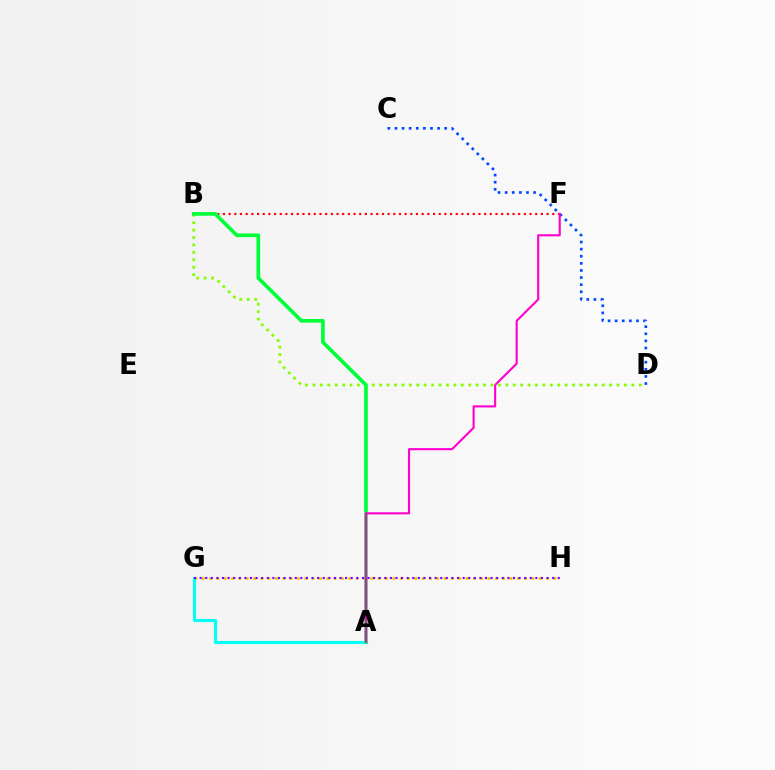{('G', 'H'): [{'color': '#ffbd00', 'line_style': 'dotted', 'thickness': 1.99}, {'color': '#7200ff', 'line_style': 'dotted', 'thickness': 1.52}], ('A', 'G'): [{'color': '#00fff6', 'line_style': 'solid', 'thickness': 2.23}], ('C', 'D'): [{'color': '#004bff', 'line_style': 'dotted', 'thickness': 1.93}], ('B', 'F'): [{'color': '#ff0000', 'line_style': 'dotted', 'thickness': 1.54}], ('B', 'D'): [{'color': '#84ff00', 'line_style': 'dotted', 'thickness': 2.02}], ('A', 'B'): [{'color': '#00ff39', 'line_style': 'solid', 'thickness': 2.64}], ('A', 'F'): [{'color': '#ff00cf', 'line_style': 'solid', 'thickness': 1.53}]}